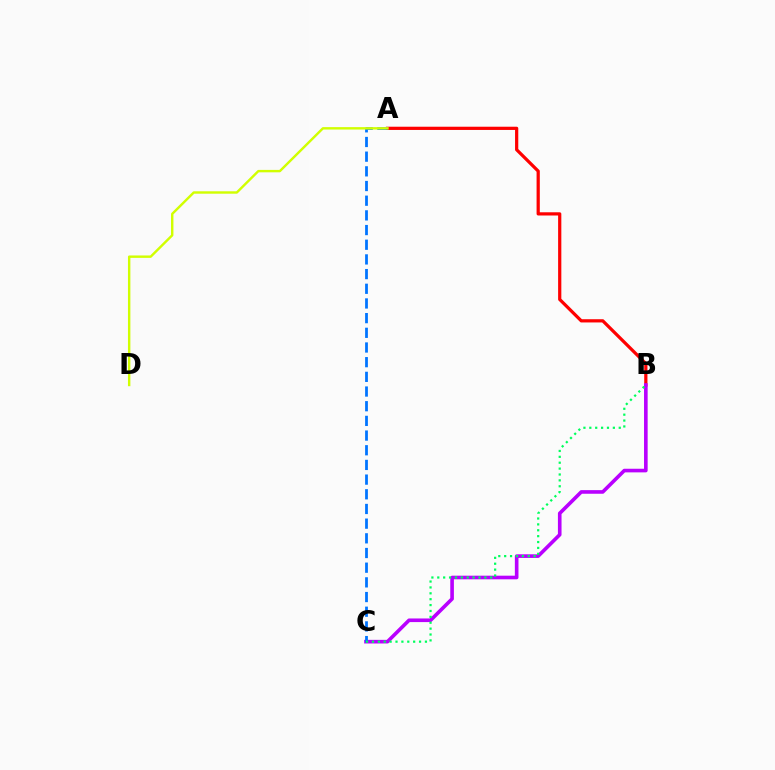{('A', 'B'): [{'color': '#ff0000', 'line_style': 'solid', 'thickness': 2.32}], ('B', 'C'): [{'color': '#b900ff', 'line_style': 'solid', 'thickness': 2.61}, {'color': '#00ff5c', 'line_style': 'dotted', 'thickness': 1.6}], ('A', 'C'): [{'color': '#0074ff', 'line_style': 'dashed', 'thickness': 1.99}], ('A', 'D'): [{'color': '#d1ff00', 'line_style': 'solid', 'thickness': 1.74}]}